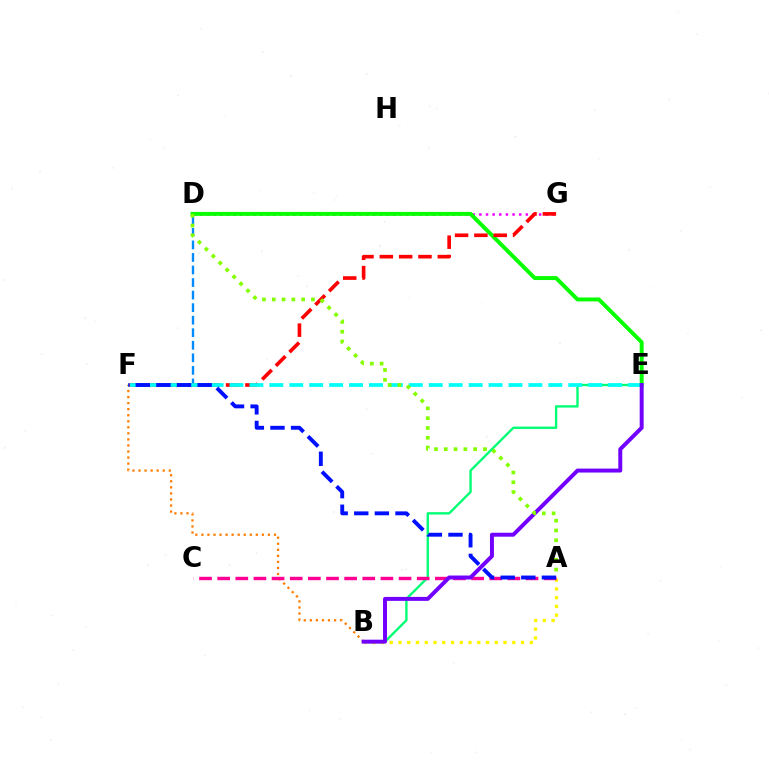{('D', 'G'): [{'color': '#ee00ff', 'line_style': 'dotted', 'thickness': 1.8}], ('B', 'F'): [{'color': '#ff7c00', 'line_style': 'dotted', 'thickness': 1.64}], ('D', 'F'): [{'color': '#008cff', 'line_style': 'dashed', 'thickness': 1.7}], ('D', 'E'): [{'color': '#08ff00', 'line_style': 'solid', 'thickness': 2.84}], ('A', 'B'): [{'color': '#fcf500', 'line_style': 'dotted', 'thickness': 2.38}], ('B', 'E'): [{'color': '#00ff74', 'line_style': 'solid', 'thickness': 1.7}, {'color': '#7200ff', 'line_style': 'solid', 'thickness': 2.85}], ('F', 'G'): [{'color': '#ff0000', 'line_style': 'dashed', 'thickness': 2.63}], ('E', 'F'): [{'color': '#00fff6', 'line_style': 'dashed', 'thickness': 2.71}], ('A', 'C'): [{'color': '#ff0094', 'line_style': 'dashed', 'thickness': 2.46}], ('A', 'F'): [{'color': '#0010ff', 'line_style': 'dashed', 'thickness': 2.8}], ('A', 'D'): [{'color': '#84ff00', 'line_style': 'dotted', 'thickness': 2.66}]}